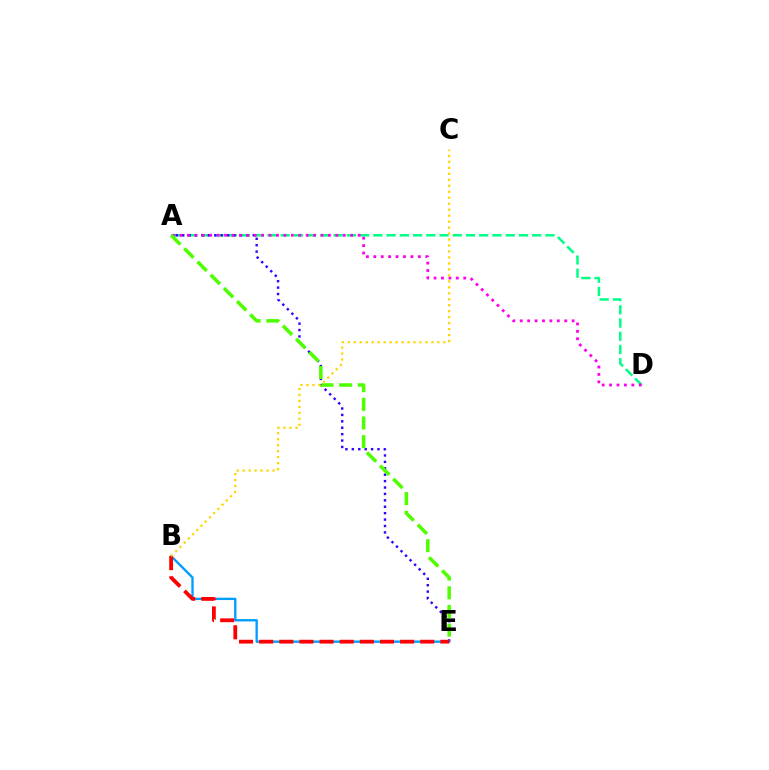{('A', 'D'): [{'color': '#00ff86', 'line_style': 'dashed', 'thickness': 1.8}, {'color': '#ff00ed', 'line_style': 'dotted', 'thickness': 2.02}], ('A', 'E'): [{'color': '#3700ff', 'line_style': 'dotted', 'thickness': 1.74}, {'color': '#4fff00', 'line_style': 'dashed', 'thickness': 2.53}], ('B', 'E'): [{'color': '#009eff', 'line_style': 'solid', 'thickness': 1.7}, {'color': '#ff0000', 'line_style': 'dashed', 'thickness': 2.74}], ('B', 'C'): [{'color': '#ffd500', 'line_style': 'dotted', 'thickness': 1.62}]}